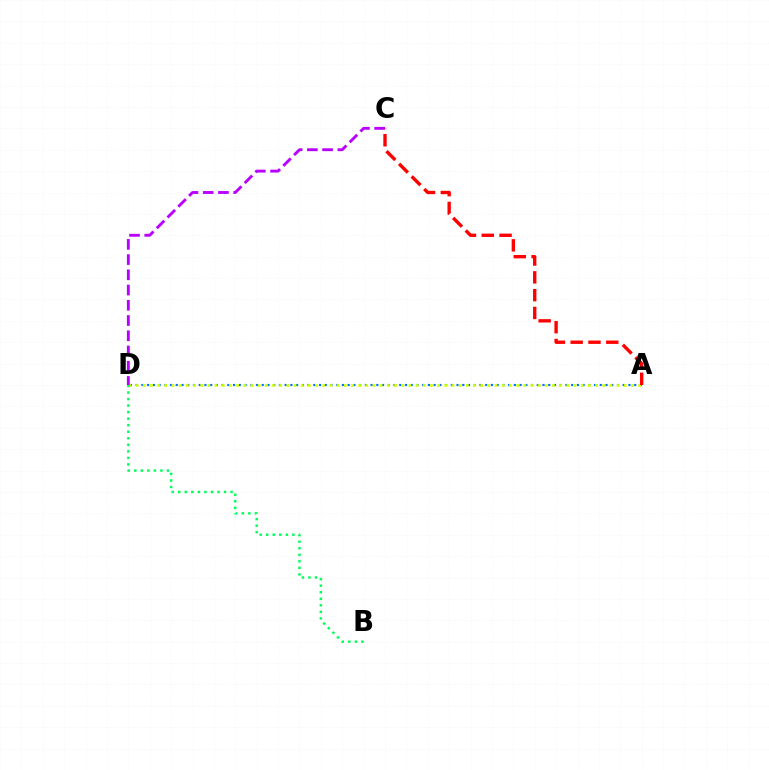{('A', 'D'): [{'color': '#0074ff', 'line_style': 'dotted', 'thickness': 1.56}, {'color': '#d1ff00', 'line_style': 'dotted', 'thickness': 1.95}], ('C', 'D'): [{'color': '#b900ff', 'line_style': 'dashed', 'thickness': 2.07}], ('A', 'C'): [{'color': '#ff0000', 'line_style': 'dashed', 'thickness': 2.42}], ('B', 'D'): [{'color': '#00ff5c', 'line_style': 'dotted', 'thickness': 1.78}]}